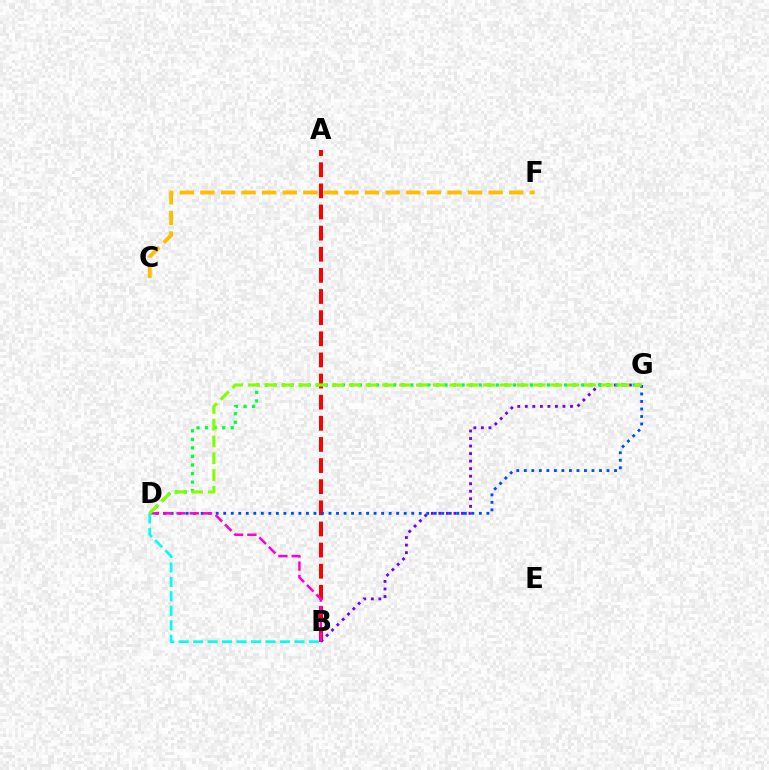{('A', 'B'): [{'color': '#ff0000', 'line_style': 'dashed', 'thickness': 2.87}], ('B', 'G'): [{'color': '#7200ff', 'line_style': 'dotted', 'thickness': 2.05}], ('D', 'G'): [{'color': '#00ff39', 'line_style': 'dotted', 'thickness': 2.32}, {'color': '#004bff', 'line_style': 'dotted', 'thickness': 2.04}, {'color': '#84ff00', 'line_style': 'dashed', 'thickness': 2.28}], ('C', 'F'): [{'color': '#ffbd00', 'line_style': 'dashed', 'thickness': 2.8}], ('B', 'D'): [{'color': '#ff00cf', 'line_style': 'dashed', 'thickness': 1.81}, {'color': '#00fff6', 'line_style': 'dashed', 'thickness': 1.97}]}